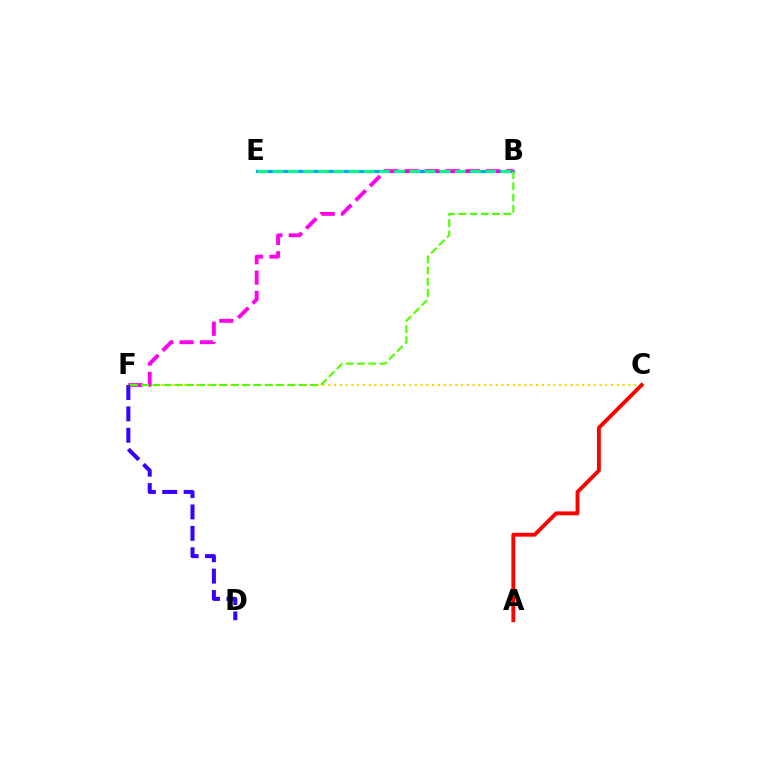{('C', 'F'): [{'color': '#ffd500', 'line_style': 'dotted', 'thickness': 1.57}], ('B', 'E'): [{'color': '#009eff', 'line_style': 'solid', 'thickness': 2.3}, {'color': '#00ff86', 'line_style': 'dashed', 'thickness': 2.06}], ('B', 'F'): [{'color': '#ff00ed', 'line_style': 'dashed', 'thickness': 2.77}, {'color': '#4fff00', 'line_style': 'dashed', 'thickness': 1.53}], ('D', 'F'): [{'color': '#3700ff', 'line_style': 'dashed', 'thickness': 2.91}], ('A', 'C'): [{'color': '#ff0000', 'line_style': 'solid', 'thickness': 2.77}]}